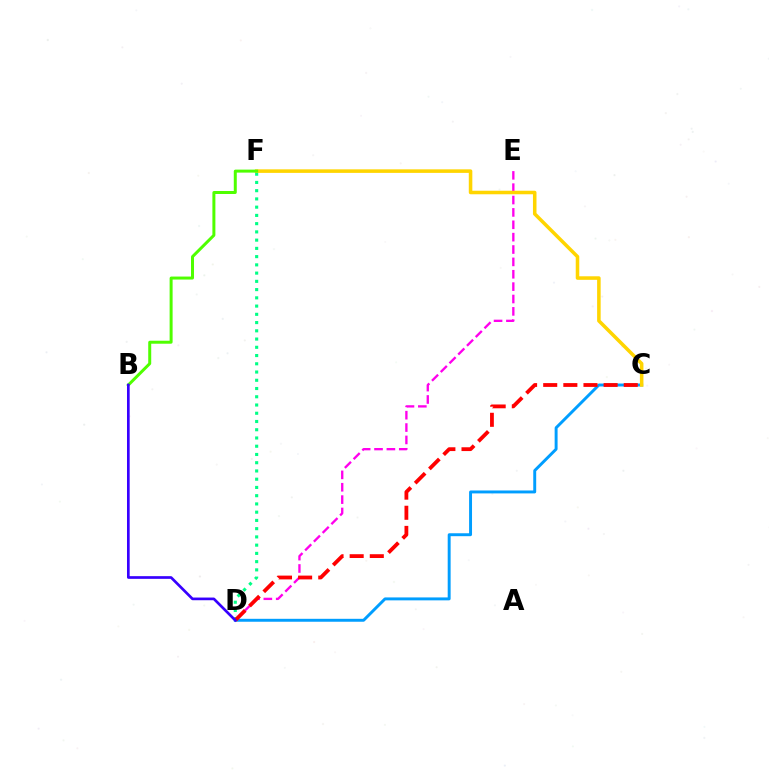{('D', 'E'): [{'color': '#ff00ed', 'line_style': 'dashed', 'thickness': 1.68}], ('D', 'F'): [{'color': '#00ff86', 'line_style': 'dotted', 'thickness': 2.24}], ('C', 'D'): [{'color': '#009eff', 'line_style': 'solid', 'thickness': 2.11}, {'color': '#ff0000', 'line_style': 'dashed', 'thickness': 2.74}], ('C', 'F'): [{'color': '#ffd500', 'line_style': 'solid', 'thickness': 2.55}], ('B', 'F'): [{'color': '#4fff00', 'line_style': 'solid', 'thickness': 2.15}], ('B', 'D'): [{'color': '#3700ff', 'line_style': 'solid', 'thickness': 1.93}]}